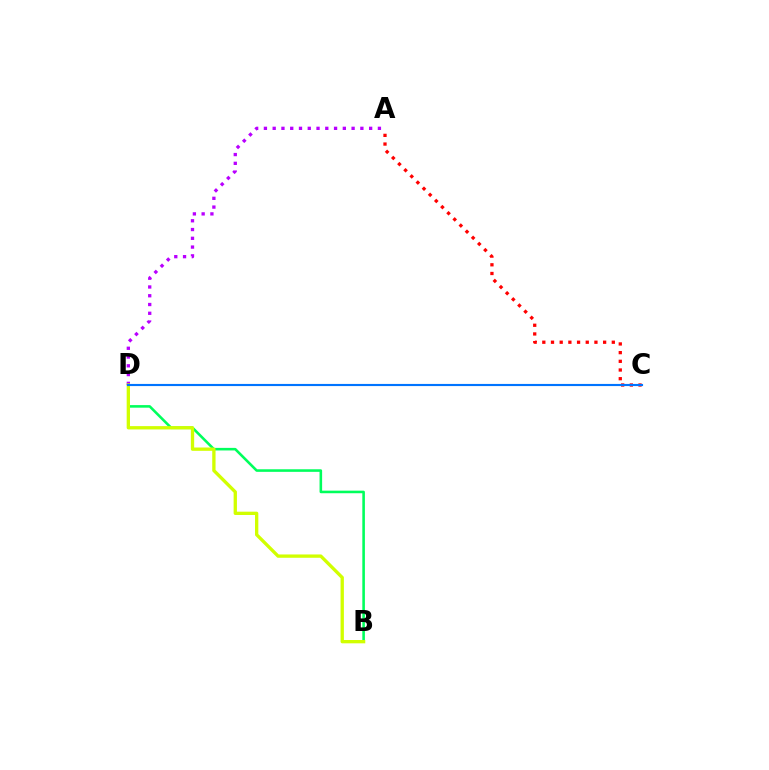{('B', 'D'): [{'color': '#00ff5c', 'line_style': 'solid', 'thickness': 1.86}, {'color': '#d1ff00', 'line_style': 'solid', 'thickness': 2.39}], ('A', 'D'): [{'color': '#b900ff', 'line_style': 'dotted', 'thickness': 2.38}], ('A', 'C'): [{'color': '#ff0000', 'line_style': 'dotted', 'thickness': 2.36}], ('C', 'D'): [{'color': '#0074ff', 'line_style': 'solid', 'thickness': 1.54}]}